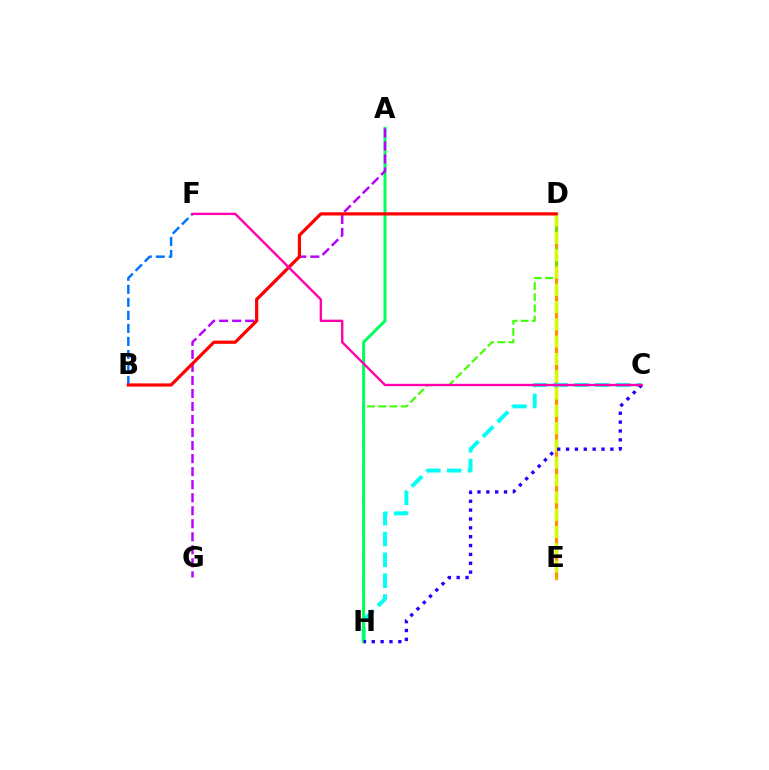{('B', 'F'): [{'color': '#0074ff', 'line_style': 'dashed', 'thickness': 1.77}], ('D', 'E'): [{'color': '#ff9400', 'line_style': 'solid', 'thickness': 2.34}, {'color': '#d1ff00', 'line_style': 'dashed', 'thickness': 2.35}], ('C', 'H'): [{'color': '#00fff6', 'line_style': 'dashed', 'thickness': 2.83}, {'color': '#2500ff', 'line_style': 'dotted', 'thickness': 2.41}], ('D', 'H'): [{'color': '#3dff00', 'line_style': 'dashed', 'thickness': 1.52}], ('A', 'H'): [{'color': '#00ff5c', 'line_style': 'solid', 'thickness': 2.15}], ('A', 'G'): [{'color': '#b900ff', 'line_style': 'dashed', 'thickness': 1.77}], ('B', 'D'): [{'color': '#ff0000', 'line_style': 'solid', 'thickness': 2.3}], ('C', 'F'): [{'color': '#ff00ac', 'line_style': 'solid', 'thickness': 1.71}]}